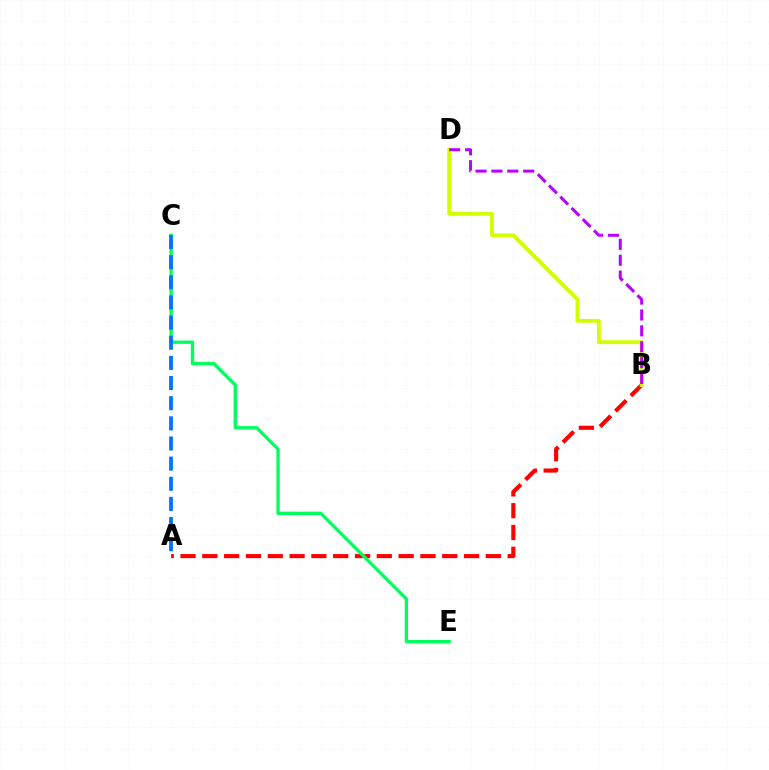{('A', 'B'): [{'color': '#ff0000', 'line_style': 'dashed', 'thickness': 2.96}], ('C', 'E'): [{'color': '#00ff5c', 'line_style': 'solid', 'thickness': 2.4}], ('B', 'D'): [{'color': '#d1ff00', 'line_style': 'solid', 'thickness': 2.75}, {'color': '#b900ff', 'line_style': 'dashed', 'thickness': 2.16}], ('A', 'C'): [{'color': '#0074ff', 'line_style': 'dashed', 'thickness': 2.74}]}